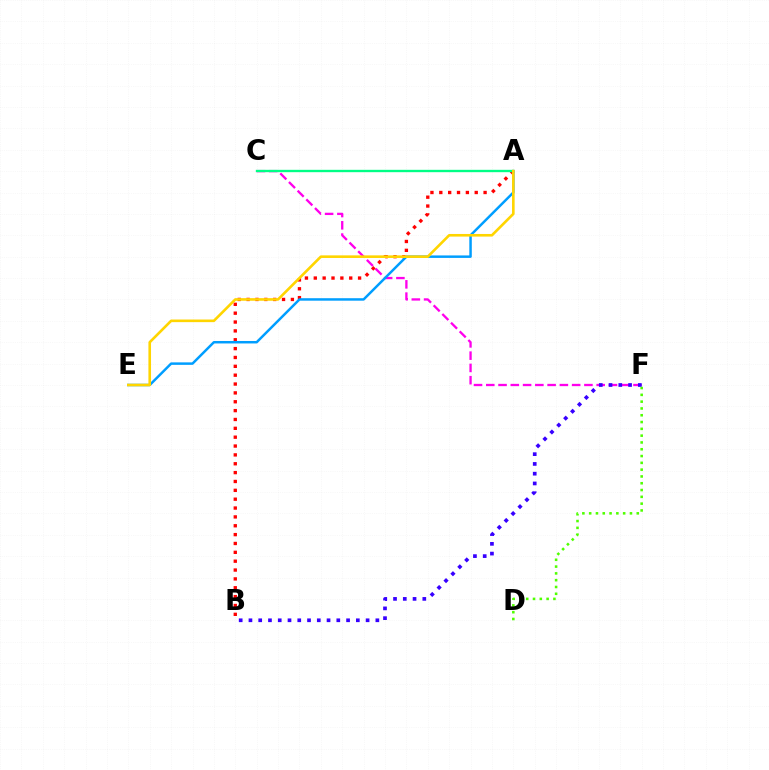{('C', 'F'): [{'color': '#ff00ed', 'line_style': 'dashed', 'thickness': 1.67}], ('A', 'B'): [{'color': '#ff0000', 'line_style': 'dotted', 'thickness': 2.41}], ('B', 'F'): [{'color': '#3700ff', 'line_style': 'dotted', 'thickness': 2.65}], ('D', 'F'): [{'color': '#4fff00', 'line_style': 'dotted', 'thickness': 1.85}], ('A', 'E'): [{'color': '#009eff', 'line_style': 'solid', 'thickness': 1.78}, {'color': '#ffd500', 'line_style': 'solid', 'thickness': 1.88}], ('A', 'C'): [{'color': '#00ff86', 'line_style': 'solid', 'thickness': 1.7}]}